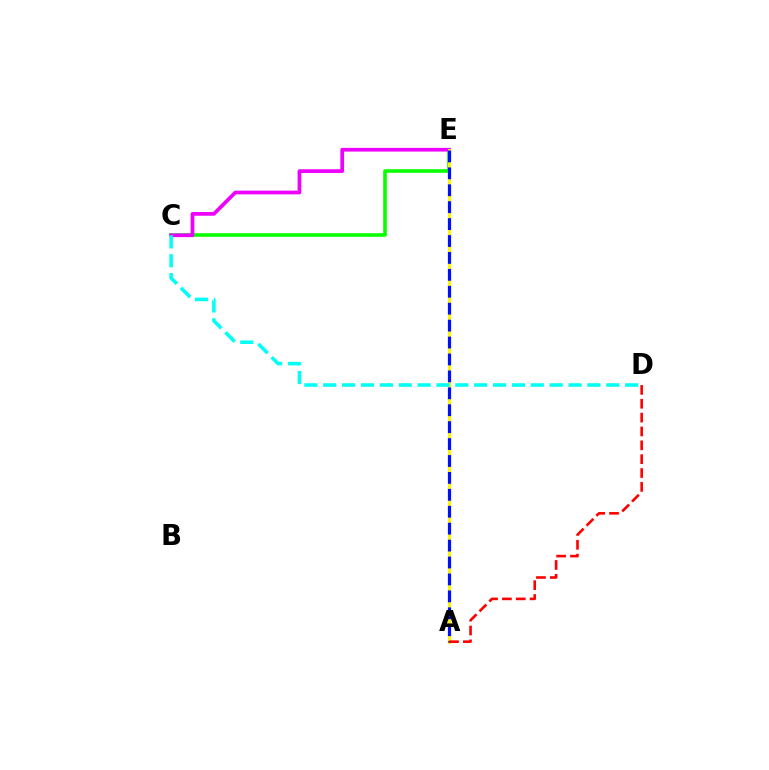{('C', 'E'): [{'color': '#08ff00', 'line_style': 'solid', 'thickness': 2.57}, {'color': '#ee00ff', 'line_style': 'solid', 'thickness': 2.67}], ('A', 'E'): [{'color': '#fcf500', 'line_style': 'solid', 'thickness': 2.24}, {'color': '#0010ff', 'line_style': 'dashed', 'thickness': 2.3}], ('A', 'D'): [{'color': '#ff0000', 'line_style': 'dashed', 'thickness': 1.88}], ('C', 'D'): [{'color': '#00fff6', 'line_style': 'dashed', 'thickness': 2.56}]}